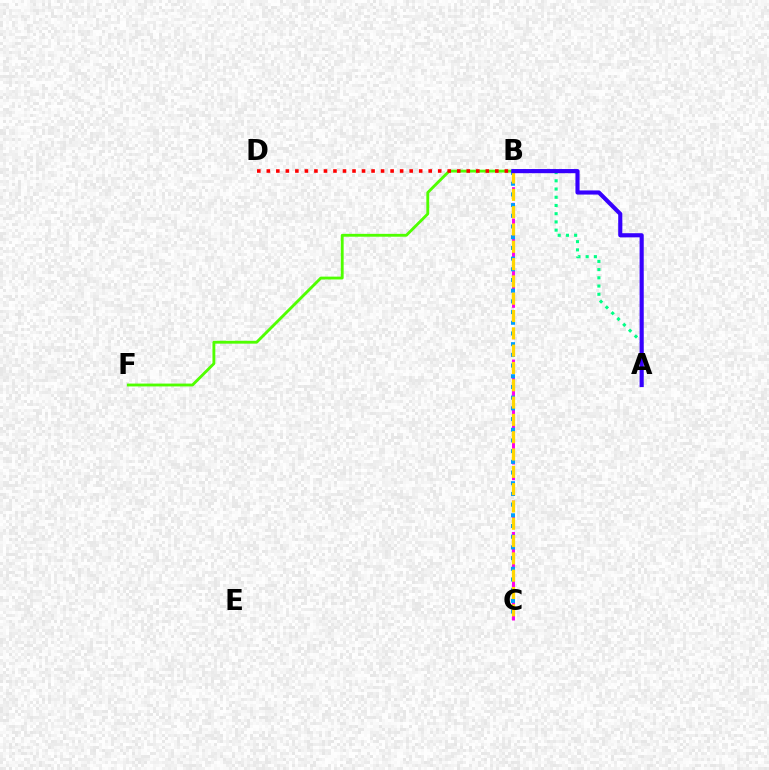{('B', 'F'): [{'color': '#4fff00', 'line_style': 'solid', 'thickness': 2.05}], ('A', 'B'): [{'color': '#00ff86', 'line_style': 'dotted', 'thickness': 2.23}, {'color': '#3700ff', 'line_style': 'solid', 'thickness': 2.98}], ('B', 'C'): [{'color': '#ff00ed', 'line_style': 'dashed', 'thickness': 2.13}, {'color': '#009eff', 'line_style': 'dotted', 'thickness': 2.91}, {'color': '#ffd500', 'line_style': 'dashed', 'thickness': 2.35}], ('B', 'D'): [{'color': '#ff0000', 'line_style': 'dotted', 'thickness': 2.59}]}